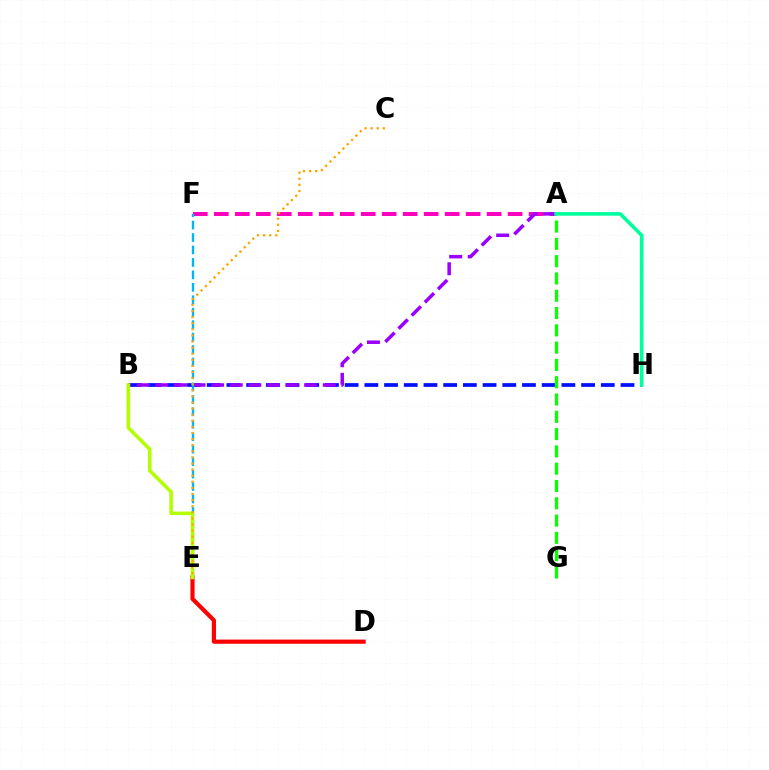{('A', 'F'): [{'color': '#ff00bd', 'line_style': 'dashed', 'thickness': 2.85}], ('B', 'H'): [{'color': '#0010ff', 'line_style': 'dashed', 'thickness': 2.68}], ('A', 'B'): [{'color': '#9b00ff', 'line_style': 'dashed', 'thickness': 2.53}], ('D', 'E'): [{'color': '#ff0000', 'line_style': 'solid', 'thickness': 3.0}], ('A', 'G'): [{'color': '#08ff00', 'line_style': 'dashed', 'thickness': 2.35}], ('E', 'F'): [{'color': '#00b5ff', 'line_style': 'dashed', 'thickness': 1.69}], ('B', 'E'): [{'color': '#b3ff00', 'line_style': 'solid', 'thickness': 2.56}], ('C', 'E'): [{'color': '#ffa500', 'line_style': 'dotted', 'thickness': 1.66}], ('A', 'H'): [{'color': '#00ff9d', 'line_style': 'solid', 'thickness': 2.61}]}